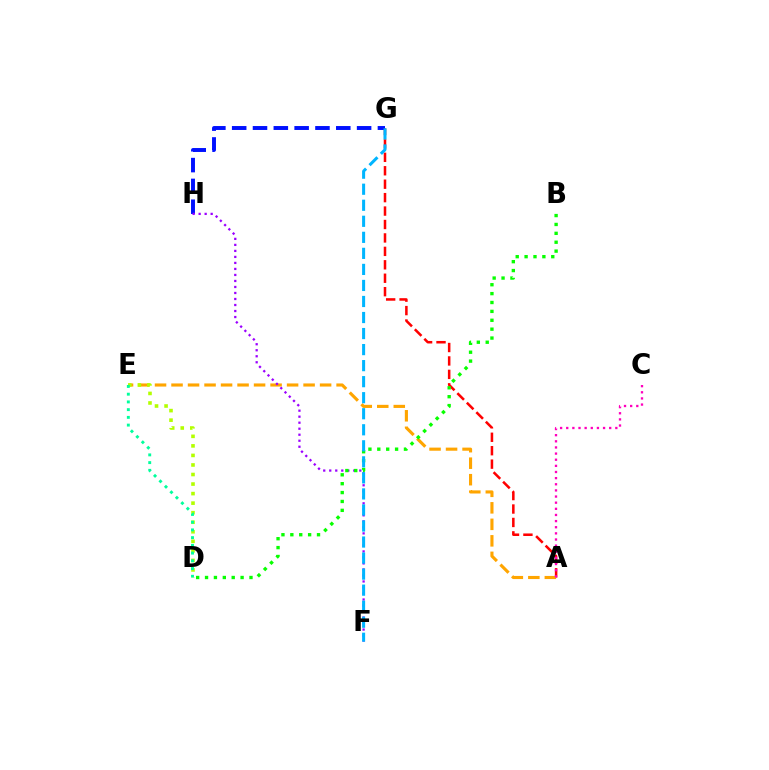{('A', 'G'): [{'color': '#ff0000', 'line_style': 'dashed', 'thickness': 1.83}], ('A', 'E'): [{'color': '#ffa500', 'line_style': 'dashed', 'thickness': 2.24}], ('A', 'C'): [{'color': '#ff00bd', 'line_style': 'dotted', 'thickness': 1.67}], ('D', 'E'): [{'color': '#b3ff00', 'line_style': 'dotted', 'thickness': 2.59}, {'color': '#00ff9d', 'line_style': 'dotted', 'thickness': 2.1}], ('G', 'H'): [{'color': '#0010ff', 'line_style': 'dashed', 'thickness': 2.83}], ('F', 'H'): [{'color': '#9b00ff', 'line_style': 'dotted', 'thickness': 1.63}], ('B', 'D'): [{'color': '#08ff00', 'line_style': 'dotted', 'thickness': 2.41}], ('F', 'G'): [{'color': '#00b5ff', 'line_style': 'dashed', 'thickness': 2.18}]}